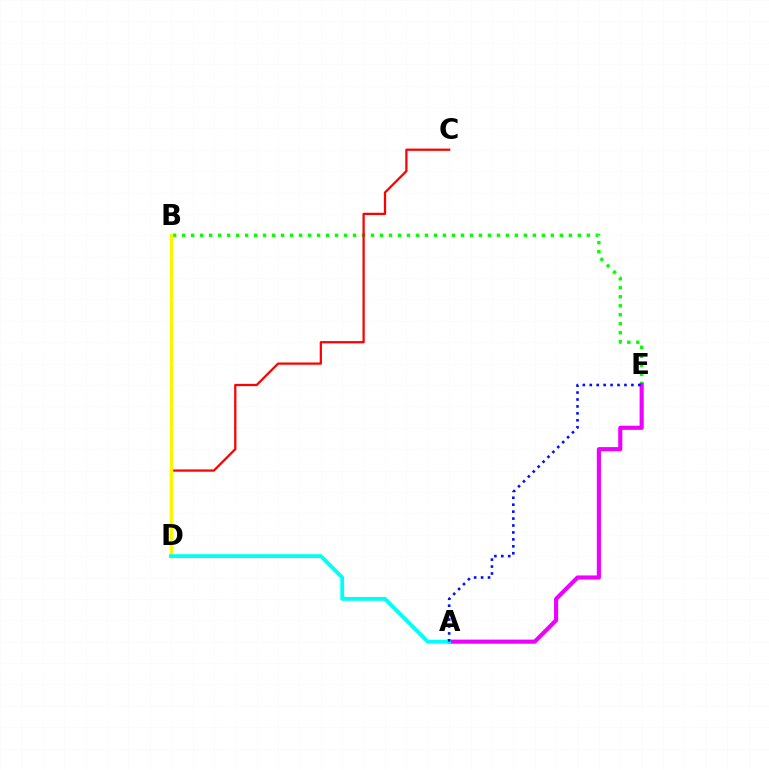{('B', 'E'): [{'color': '#08ff00', 'line_style': 'dotted', 'thickness': 2.44}], ('C', 'D'): [{'color': '#ff0000', 'line_style': 'solid', 'thickness': 1.63}], ('A', 'E'): [{'color': '#ee00ff', 'line_style': 'solid', 'thickness': 2.97}, {'color': '#0010ff', 'line_style': 'dotted', 'thickness': 1.88}], ('B', 'D'): [{'color': '#fcf500', 'line_style': 'solid', 'thickness': 2.5}], ('A', 'D'): [{'color': '#00fff6', 'line_style': 'solid', 'thickness': 2.77}]}